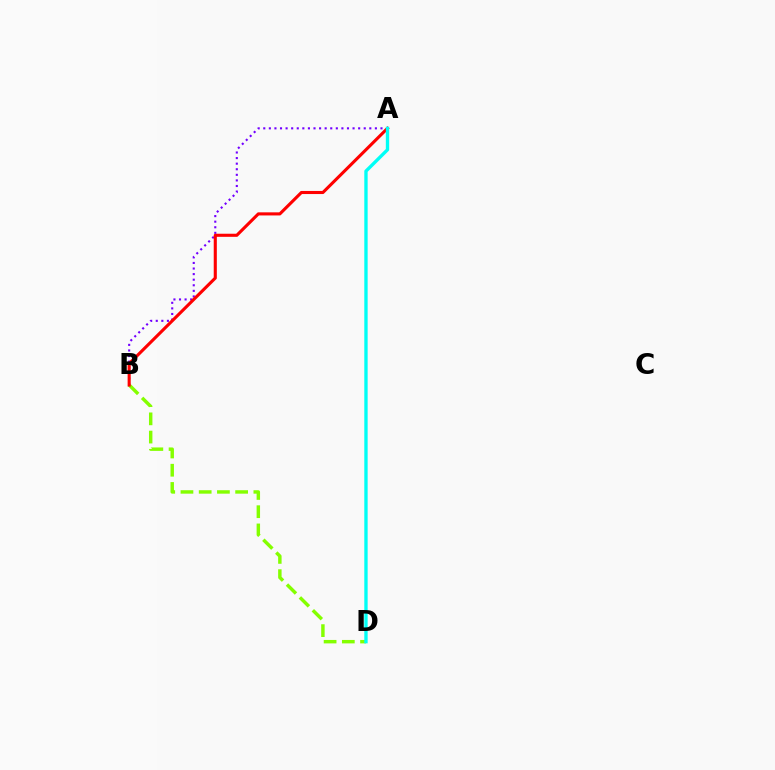{('A', 'B'): [{'color': '#7200ff', 'line_style': 'dotted', 'thickness': 1.52}, {'color': '#ff0000', 'line_style': 'solid', 'thickness': 2.23}], ('B', 'D'): [{'color': '#84ff00', 'line_style': 'dashed', 'thickness': 2.48}], ('A', 'D'): [{'color': '#00fff6', 'line_style': 'solid', 'thickness': 2.41}]}